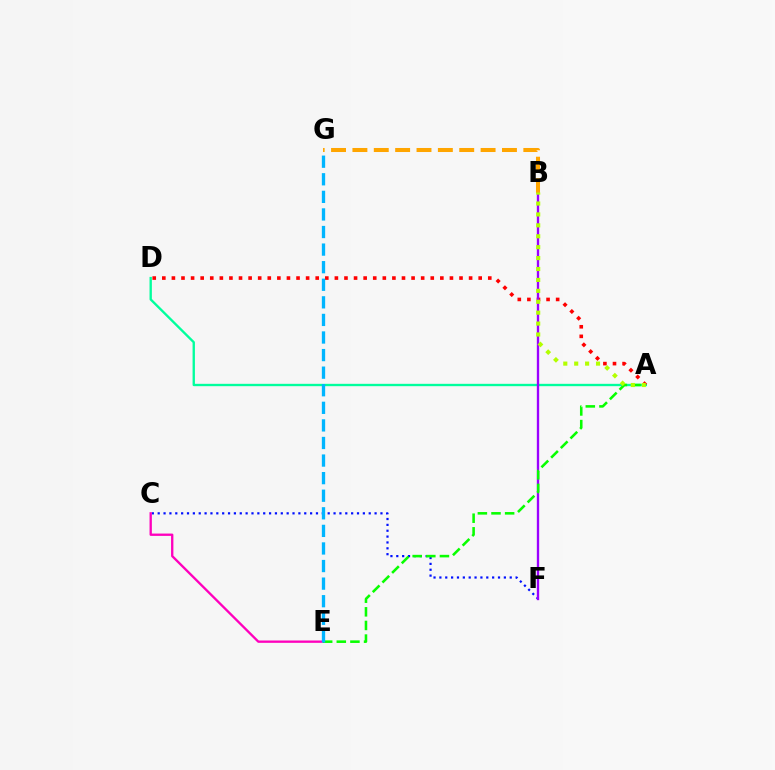{('A', 'D'): [{'color': '#00ff9d', 'line_style': 'solid', 'thickness': 1.69}, {'color': '#ff0000', 'line_style': 'dotted', 'thickness': 2.6}], ('C', 'F'): [{'color': '#0010ff', 'line_style': 'dotted', 'thickness': 1.59}], ('B', 'F'): [{'color': '#9b00ff', 'line_style': 'solid', 'thickness': 1.69}], ('C', 'E'): [{'color': '#ff00bd', 'line_style': 'solid', 'thickness': 1.68}], ('A', 'E'): [{'color': '#08ff00', 'line_style': 'dashed', 'thickness': 1.85}], ('B', 'G'): [{'color': '#ffa500', 'line_style': 'dashed', 'thickness': 2.9}], ('A', 'B'): [{'color': '#b3ff00', 'line_style': 'dotted', 'thickness': 2.97}], ('E', 'G'): [{'color': '#00b5ff', 'line_style': 'dashed', 'thickness': 2.39}]}